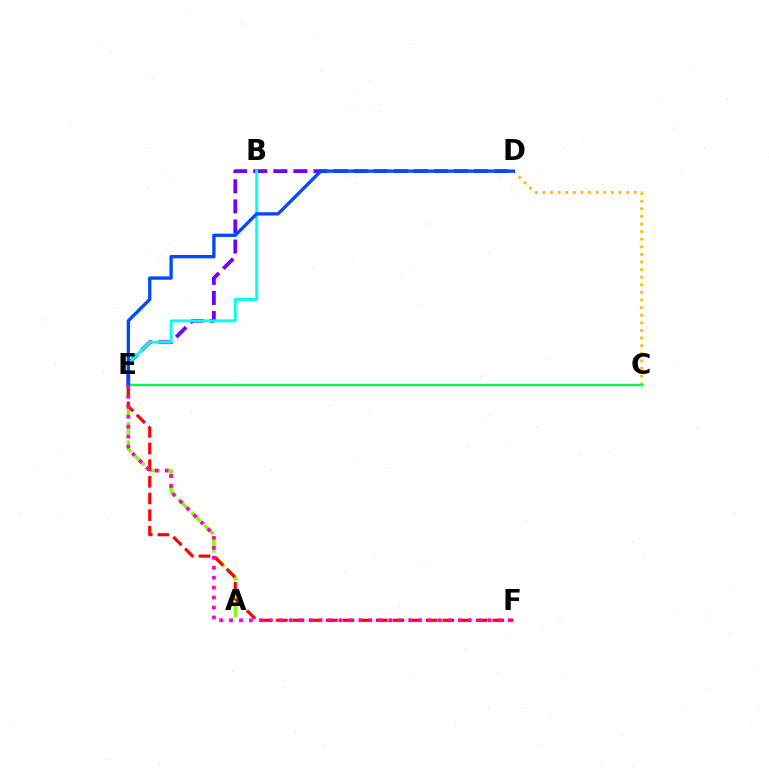{('C', 'D'): [{'color': '#ffbd00', 'line_style': 'dotted', 'thickness': 2.07}], ('A', 'E'): [{'color': '#84ff00', 'line_style': 'dashed', 'thickness': 2.5}], ('D', 'E'): [{'color': '#7200ff', 'line_style': 'dashed', 'thickness': 2.73}, {'color': '#004bff', 'line_style': 'solid', 'thickness': 2.4}], ('E', 'F'): [{'color': '#ff0000', 'line_style': 'dashed', 'thickness': 2.26}, {'color': '#ff00cf', 'line_style': 'dotted', 'thickness': 2.7}], ('C', 'E'): [{'color': '#00ff39', 'line_style': 'solid', 'thickness': 1.62}], ('B', 'E'): [{'color': '#00fff6', 'line_style': 'solid', 'thickness': 2.09}]}